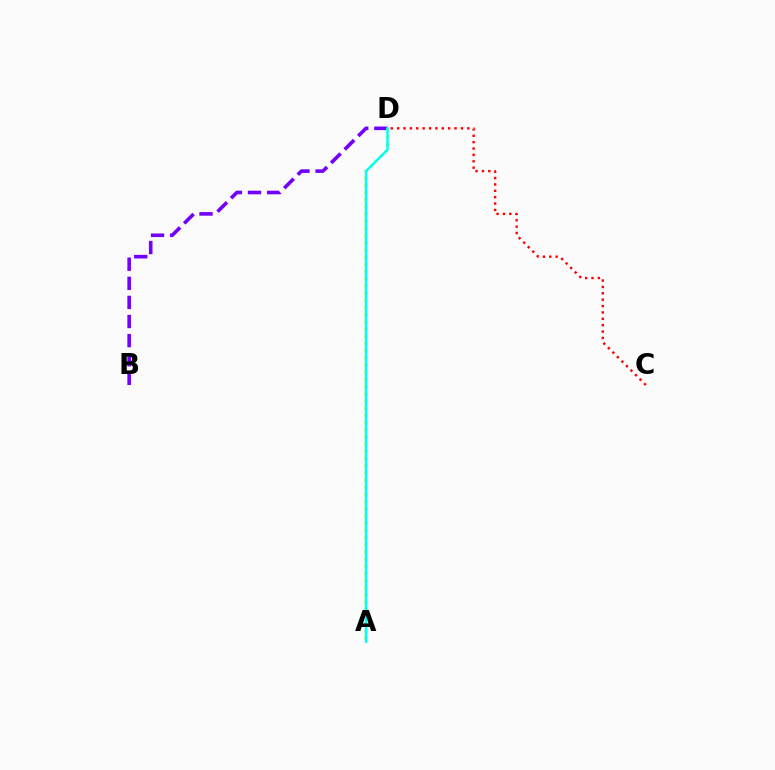{('B', 'D'): [{'color': '#7200ff', 'line_style': 'dashed', 'thickness': 2.59}], ('C', 'D'): [{'color': '#ff0000', 'line_style': 'dotted', 'thickness': 1.73}], ('A', 'D'): [{'color': '#84ff00', 'line_style': 'dotted', 'thickness': 1.95}, {'color': '#00fff6', 'line_style': 'solid', 'thickness': 1.74}]}